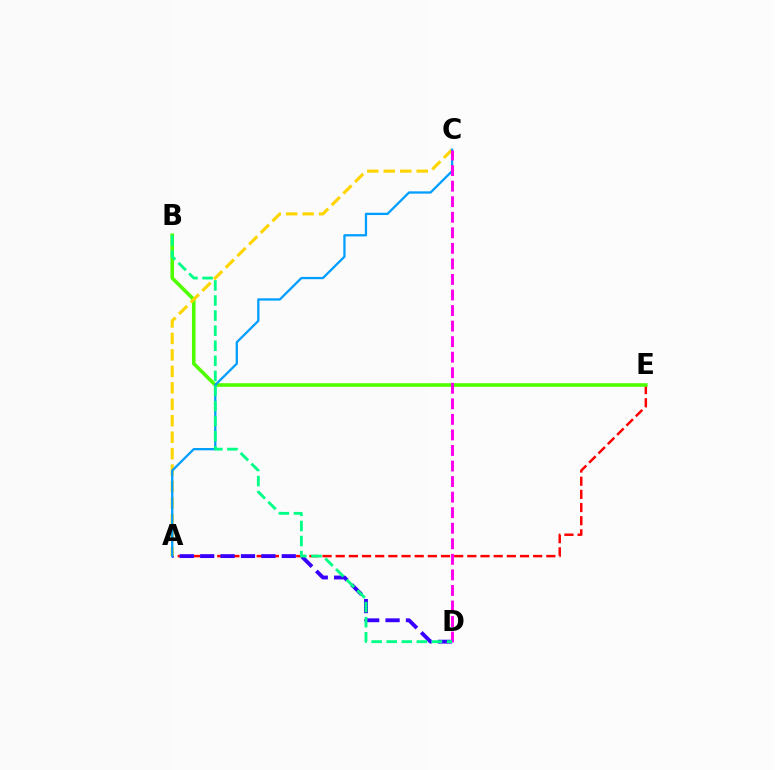{('A', 'E'): [{'color': '#ff0000', 'line_style': 'dashed', 'thickness': 1.79}], ('B', 'E'): [{'color': '#4fff00', 'line_style': 'solid', 'thickness': 2.57}], ('A', 'D'): [{'color': '#3700ff', 'line_style': 'dashed', 'thickness': 2.77}], ('A', 'C'): [{'color': '#ffd500', 'line_style': 'dashed', 'thickness': 2.24}, {'color': '#009eff', 'line_style': 'solid', 'thickness': 1.65}], ('C', 'D'): [{'color': '#ff00ed', 'line_style': 'dashed', 'thickness': 2.11}], ('B', 'D'): [{'color': '#00ff86', 'line_style': 'dashed', 'thickness': 2.05}]}